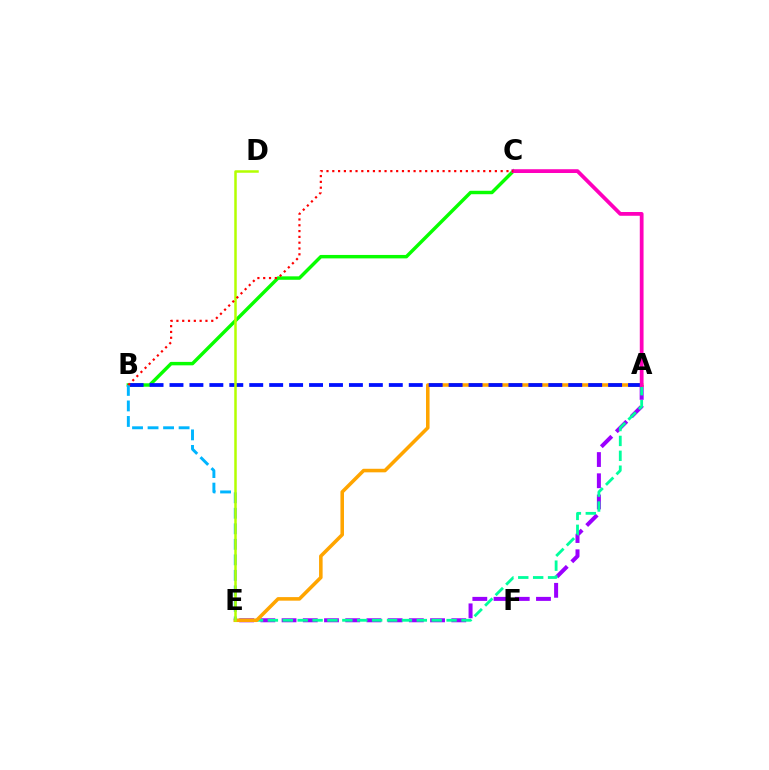{('A', 'E'): [{'color': '#9b00ff', 'line_style': 'dashed', 'thickness': 2.88}, {'color': '#00ff9d', 'line_style': 'dashed', 'thickness': 2.02}, {'color': '#ffa500', 'line_style': 'solid', 'thickness': 2.56}], ('B', 'C'): [{'color': '#08ff00', 'line_style': 'solid', 'thickness': 2.48}, {'color': '#ff0000', 'line_style': 'dotted', 'thickness': 1.58}], ('A', 'B'): [{'color': '#0010ff', 'line_style': 'dashed', 'thickness': 2.71}], ('A', 'C'): [{'color': '#ff00bd', 'line_style': 'solid', 'thickness': 2.72}], ('B', 'E'): [{'color': '#00b5ff', 'line_style': 'dashed', 'thickness': 2.11}], ('D', 'E'): [{'color': '#b3ff00', 'line_style': 'solid', 'thickness': 1.8}]}